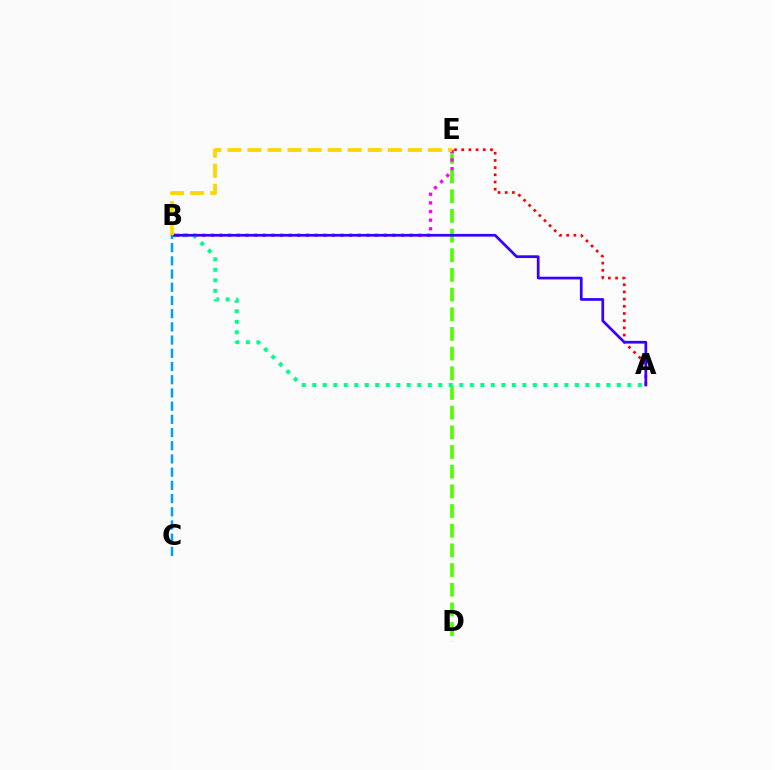{('D', 'E'): [{'color': '#4fff00', 'line_style': 'dashed', 'thickness': 2.67}], ('A', 'E'): [{'color': '#ff0000', 'line_style': 'dotted', 'thickness': 1.95}], ('B', 'E'): [{'color': '#ff00ed', 'line_style': 'dotted', 'thickness': 2.35}, {'color': '#ffd500', 'line_style': 'dashed', 'thickness': 2.72}], ('A', 'B'): [{'color': '#00ff86', 'line_style': 'dotted', 'thickness': 2.85}, {'color': '#3700ff', 'line_style': 'solid', 'thickness': 1.96}], ('B', 'C'): [{'color': '#009eff', 'line_style': 'dashed', 'thickness': 1.79}]}